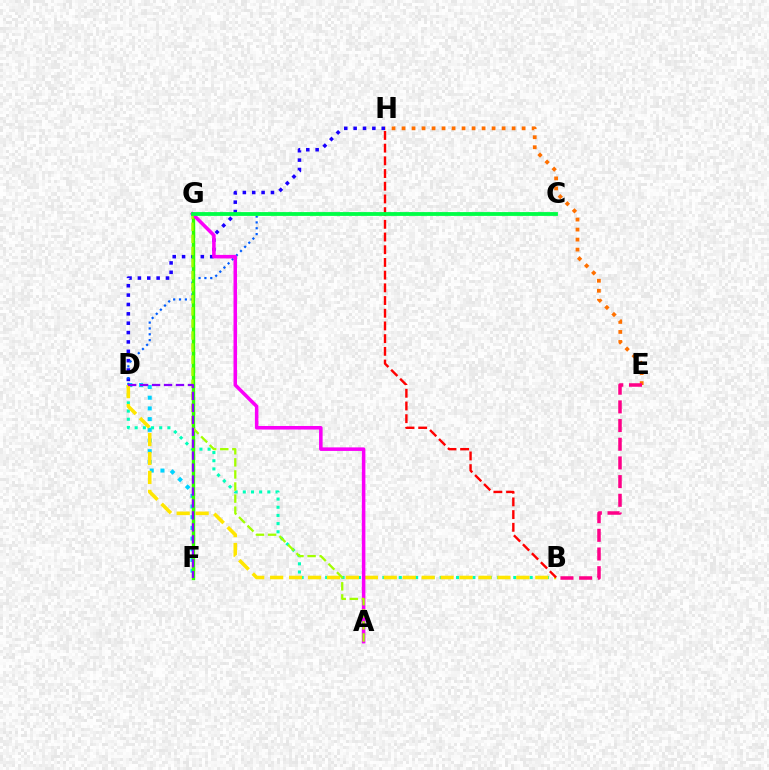{('D', 'H'): [{'color': '#1900ff', 'line_style': 'dotted', 'thickness': 2.55}], ('D', 'F'): [{'color': '#00d3ff', 'line_style': 'dotted', 'thickness': 2.91}, {'color': '#8a00ff', 'line_style': 'dashed', 'thickness': 1.62}], ('B', 'D'): [{'color': '#00ffbb', 'line_style': 'dotted', 'thickness': 2.22}, {'color': '#ffe600', 'line_style': 'dashed', 'thickness': 2.57}], ('E', 'H'): [{'color': '#ff7000', 'line_style': 'dotted', 'thickness': 2.72}], ('C', 'D'): [{'color': '#005dff', 'line_style': 'dotted', 'thickness': 1.59}], ('F', 'G'): [{'color': '#31ff00', 'line_style': 'solid', 'thickness': 2.44}], ('A', 'G'): [{'color': '#fa00f9', 'line_style': 'solid', 'thickness': 2.55}, {'color': '#a2ff00', 'line_style': 'dashed', 'thickness': 1.64}], ('B', 'H'): [{'color': '#ff0000', 'line_style': 'dashed', 'thickness': 1.73}], ('B', 'E'): [{'color': '#ff0088', 'line_style': 'dashed', 'thickness': 2.54}], ('C', 'G'): [{'color': '#00ff45', 'line_style': 'solid', 'thickness': 2.74}]}